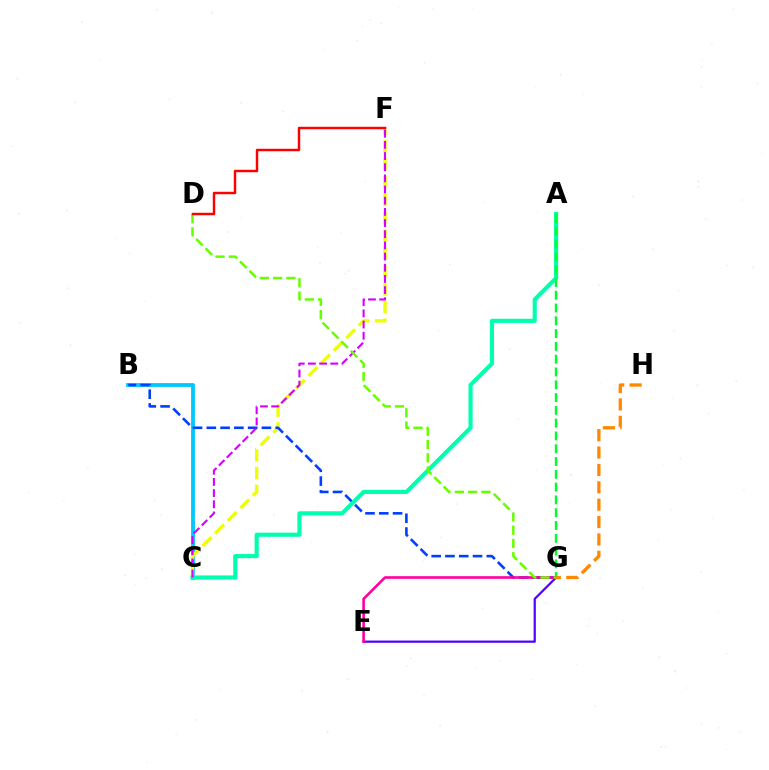{('B', 'C'): [{'color': '#00c7ff', 'line_style': 'solid', 'thickness': 2.74}], ('C', 'F'): [{'color': '#eeff00', 'line_style': 'dashed', 'thickness': 2.42}, {'color': '#d600ff', 'line_style': 'dashed', 'thickness': 1.52}], ('B', 'G'): [{'color': '#003fff', 'line_style': 'dashed', 'thickness': 1.87}], ('E', 'G'): [{'color': '#4f00ff', 'line_style': 'solid', 'thickness': 1.59}, {'color': '#ff00a0', 'line_style': 'solid', 'thickness': 1.89}], ('A', 'C'): [{'color': '#00ffaf', 'line_style': 'solid', 'thickness': 2.98}], ('D', 'G'): [{'color': '#66ff00', 'line_style': 'dashed', 'thickness': 1.81}], ('A', 'G'): [{'color': '#00ff27', 'line_style': 'dashed', 'thickness': 1.74}], ('D', 'F'): [{'color': '#ff0000', 'line_style': 'solid', 'thickness': 1.77}], ('G', 'H'): [{'color': '#ff8800', 'line_style': 'dashed', 'thickness': 2.36}]}